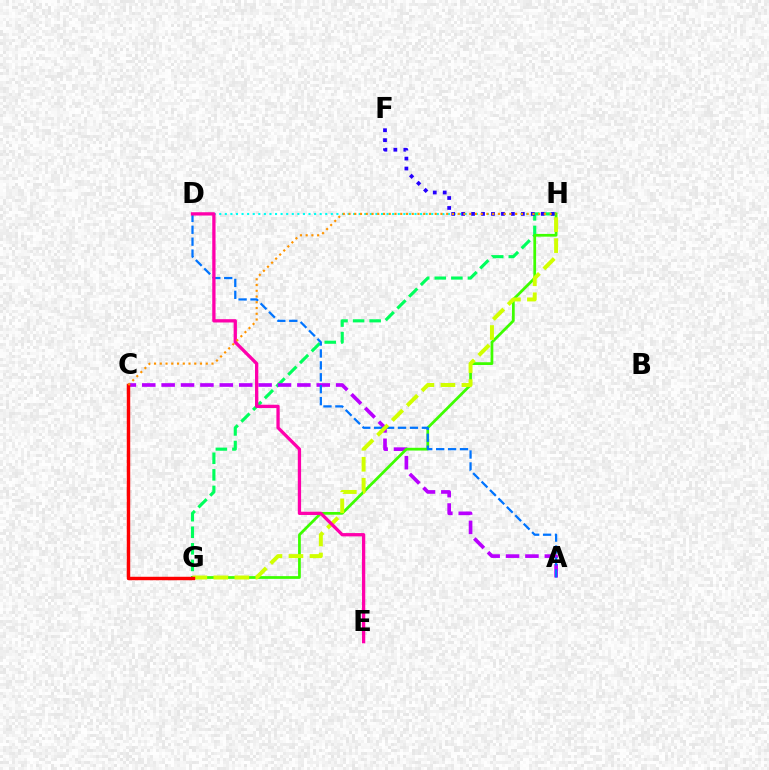{('D', 'H'): [{'color': '#00fff6', 'line_style': 'dotted', 'thickness': 1.52}], ('G', 'H'): [{'color': '#00ff5c', 'line_style': 'dashed', 'thickness': 2.25}, {'color': '#3dff00', 'line_style': 'solid', 'thickness': 1.98}, {'color': '#d1ff00', 'line_style': 'dashed', 'thickness': 2.85}], ('A', 'C'): [{'color': '#b900ff', 'line_style': 'dashed', 'thickness': 2.63}], ('A', 'D'): [{'color': '#0074ff', 'line_style': 'dashed', 'thickness': 1.62}], ('C', 'G'): [{'color': '#ff0000', 'line_style': 'solid', 'thickness': 2.47}], ('F', 'H'): [{'color': '#2500ff', 'line_style': 'dotted', 'thickness': 2.7}], ('D', 'E'): [{'color': '#ff00ac', 'line_style': 'solid', 'thickness': 2.37}], ('C', 'H'): [{'color': '#ff9400', 'line_style': 'dotted', 'thickness': 1.56}]}